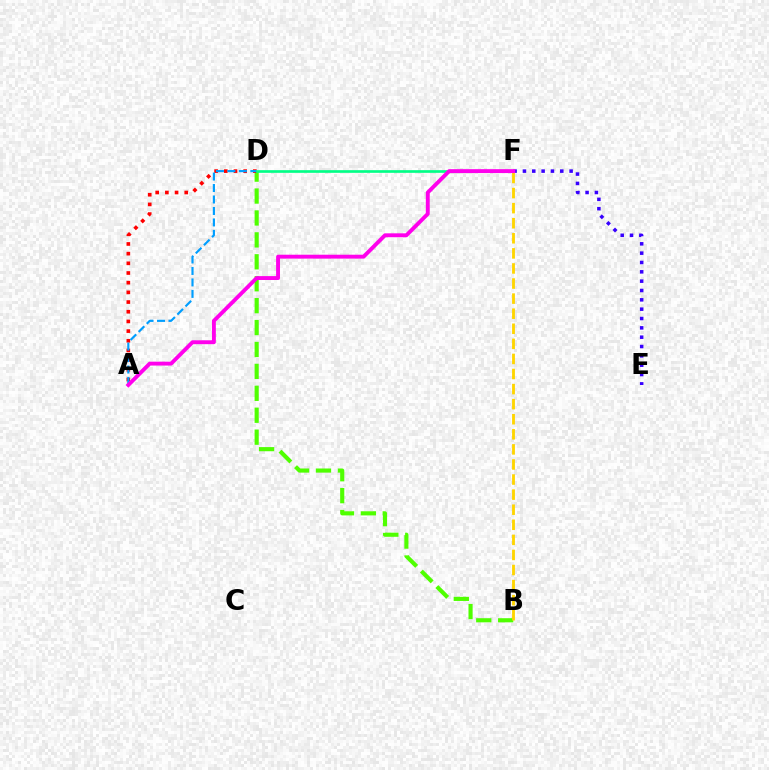{('B', 'D'): [{'color': '#4fff00', 'line_style': 'dashed', 'thickness': 2.98}], ('E', 'F'): [{'color': '#3700ff', 'line_style': 'dotted', 'thickness': 2.54}], ('B', 'F'): [{'color': '#ffd500', 'line_style': 'dashed', 'thickness': 2.05}], ('A', 'D'): [{'color': '#ff0000', 'line_style': 'dotted', 'thickness': 2.63}, {'color': '#009eff', 'line_style': 'dashed', 'thickness': 1.56}], ('D', 'F'): [{'color': '#00ff86', 'line_style': 'solid', 'thickness': 1.92}], ('A', 'F'): [{'color': '#ff00ed', 'line_style': 'solid', 'thickness': 2.81}]}